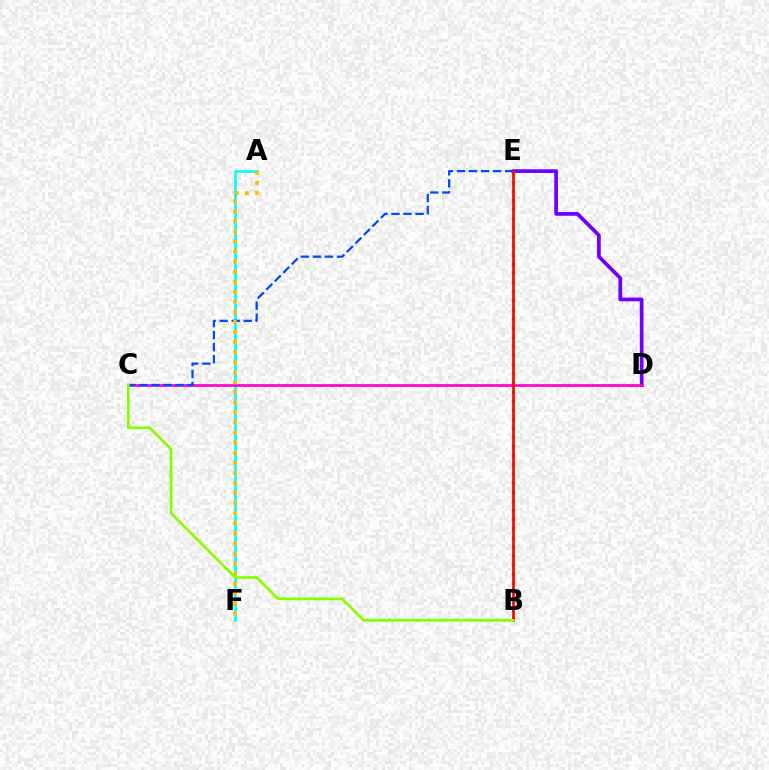{('D', 'E'): [{'color': '#7200ff', 'line_style': 'solid', 'thickness': 2.69}], ('A', 'F'): [{'color': '#00fff6', 'line_style': 'solid', 'thickness': 1.91}, {'color': '#ffbd00', 'line_style': 'dotted', 'thickness': 2.73}], ('C', 'D'): [{'color': '#ff00cf', 'line_style': 'solid', 'thickness': 1.95}], ('C', 'E'): [{'color': '#004bff', 'line_style': 'dashed', 'thickness': 1.63}], ('B', 'E'): [{'color': '#00ff39', 'line_style': 'dotted', 'thickness': 2.48}, {'color': '#ff0000', 'line_style': 'solid', 'thickness': 1.9}], ('B', 'C'): [{'color': '#84ff00', 'line_style': 'solid', 'thickness': 1.92}]}